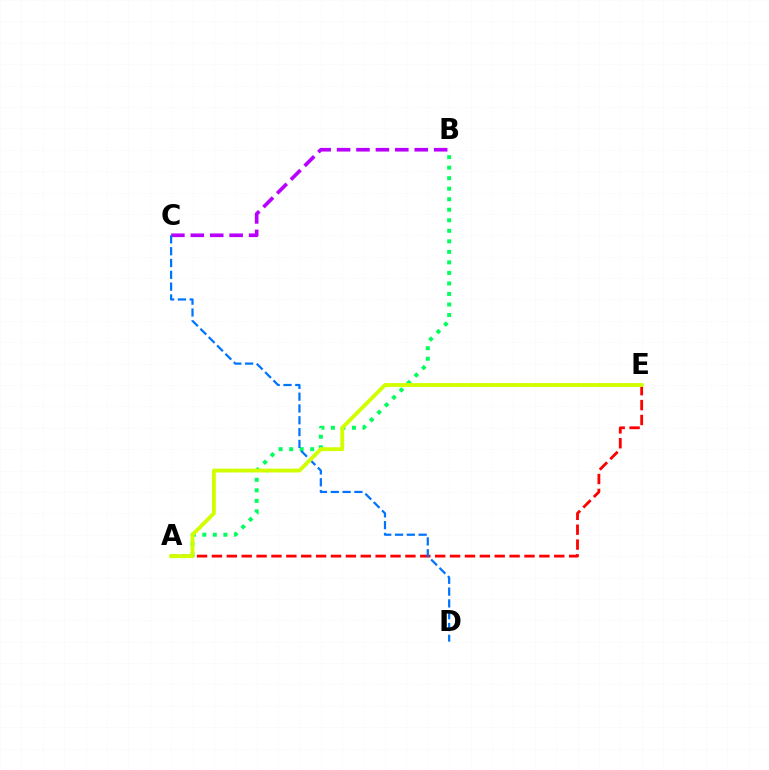{('A', 'E'): [{'color': '#ff0000', 'line_style': 'dashed', 'thickness': 2.02}, {'color': '#d1ff00', 'line_style': 'solid', 'thickness': 2.77}], ('A', 'B'): [{'color': '#00ff5c', 'line_style': 'dotted', 'thickness': 2.86}], ('B', 'C'): [{'color': '#b900ff', 'line_style': 'dashed', 'thickness': 2.64}], ('C', 'D'): [{'color': '#0074ff', 'line_style': 'dashed', 'thickness': 1.6}]}